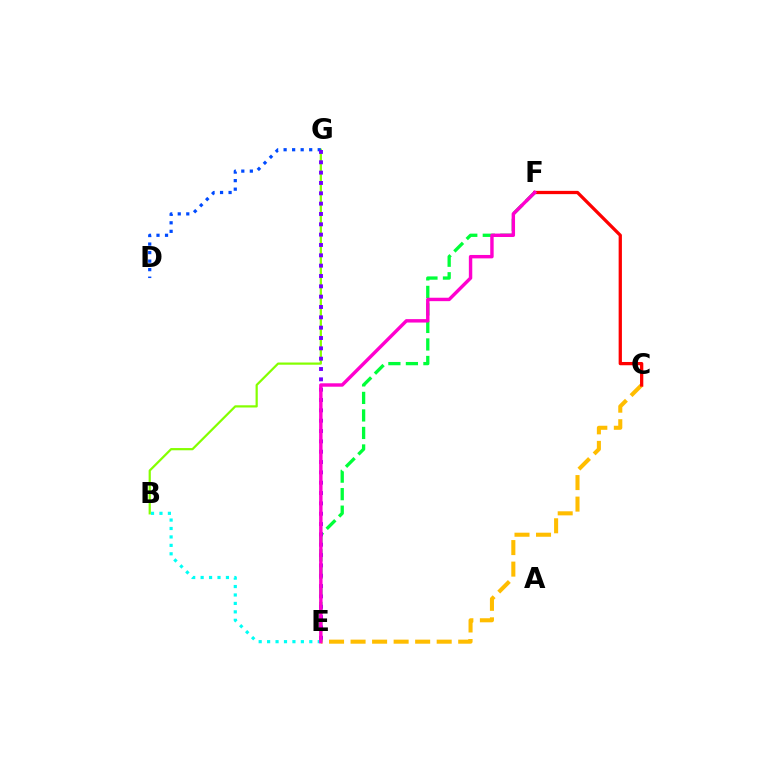{('C', 'E'): [{'color': '#ffbd00', 'line_style': 'dashed', 'thickness': 2.92}], ('B', 'E'): [{'color': '#00fff6', 'line_style': 'dotted', 'thickness': 2.29}], ('B', 'G'): [{'color': '#84ff00', 'line_style': 'solid', 'thickness': 1.59}], ('D', 'G'): [{'color': '#004bff', 'line_style': 'dotted', 'thickness': 2.32}], ('E', 'F'): [{'color': '#00ff39', 'line_style': 'dashed', 'thickness': 2.38}, {'color': '#ff00cf', 'line_style': 'solid', 'thickness': 2.46}], ('E', 'G'): [{'color': '#7200ff', 'line_style': 'dotted', 'thickness': 2.81}], ('C', 'F'): [{'color': '#ff0000', 'line_style': 'solid', 'thickness': 2.36}]}